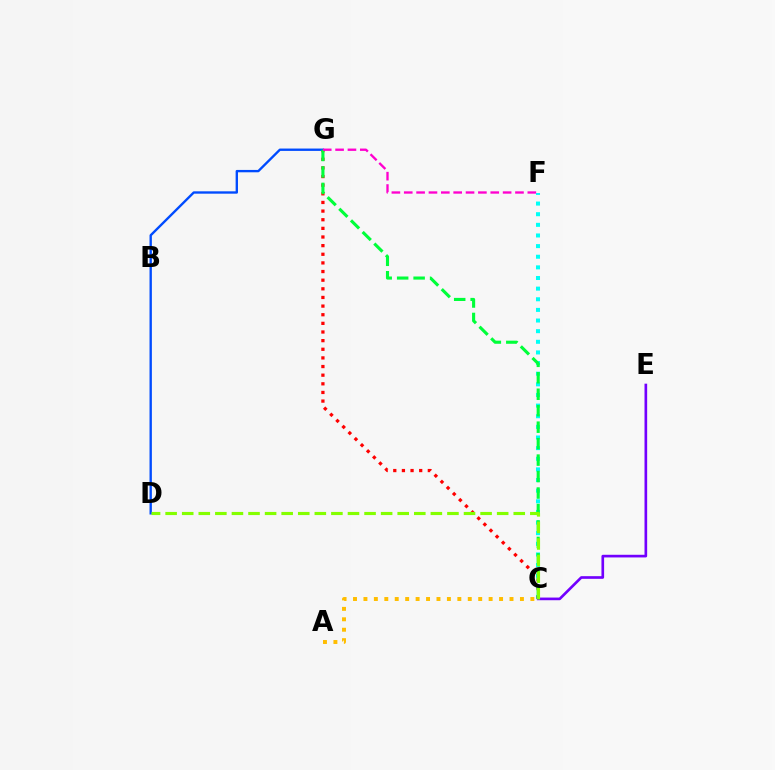{('A', 'C'): [{'color': '#ffbd00', 'line_style': 'dotted', 'thickness': 2.83}], ('C', 'E'): [{'color': '#7200ff', 'line_style': 'solid', 'thickness': 1.91}], ('C', 'F'): [{'color': '#00fff6', 'line_style': 'dotted', 'thickness': 2.89}], ('C', 'G'): [{'color': '#ff0000', 'line_style': 'dotted', 'thickness': 2.35}, {'color': '#00ff39', 'line_style': 'dashed', 'thickness': 2.24}], ('D', 'G'): [{'color': '#004bff', 'line_style': 'solid', 'thickness': 1.7}], ('F', 'G'): [{'color': '#ff00cf', 'line_style': 'dashed', 'thickness': 1.68}], ('C', 'D'): [{'color': '#84ff00', 'line_style': 'dashed', 'thickness': 2.25}]}